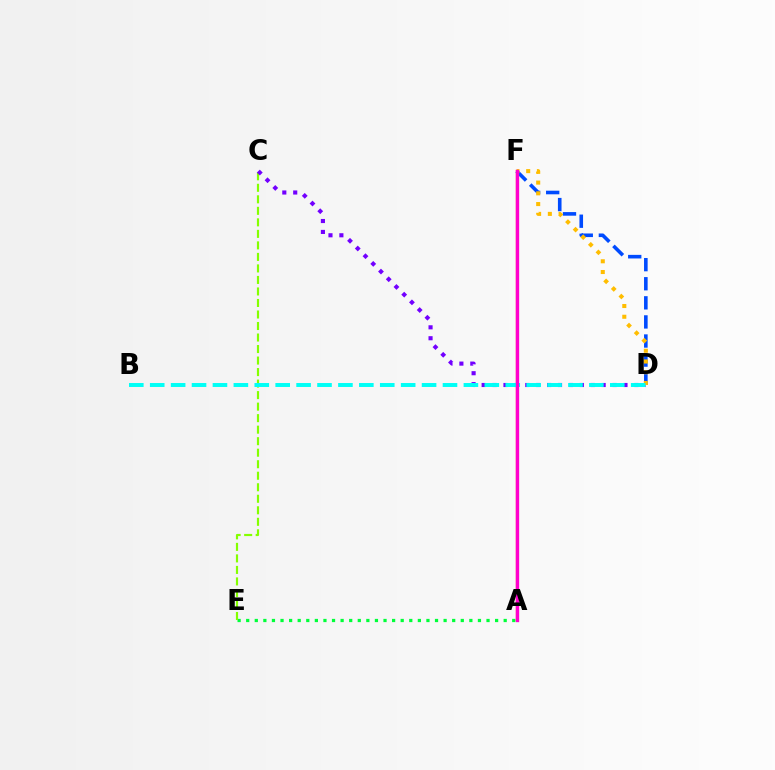{('A', 'E'): [{'color': '#00ff39', 'line_style': 'dotted', 'thickness': 2.33}], ('C', 'E'): [{'color': '#84ff00', 'line_style': 'dashed', 'thickness': 1.56}], ('A', 'F'): [{'color': '#ff0000', 'line_style': 'solid', 'thickness': 1.63}, {'color': '#ff00cf', 'line_style': 'solid', 'thickness': 2.4}], ('C', 'D'): [{'color': '#7200ff', 'line_style': 'dotted', 'thickness': 2.96}], ('D', 'F'): [{'color': '#004bff', 'line_style': 'dashed', 'thickness': 2.59}, {'color': '#ffbd00', 'line_style': 'dotted', 'thickness': 2.92}], ('B', 'D'): [{'color': '#00fff6', 'line_style': 'dashed', 'thickness': 2.84}]}